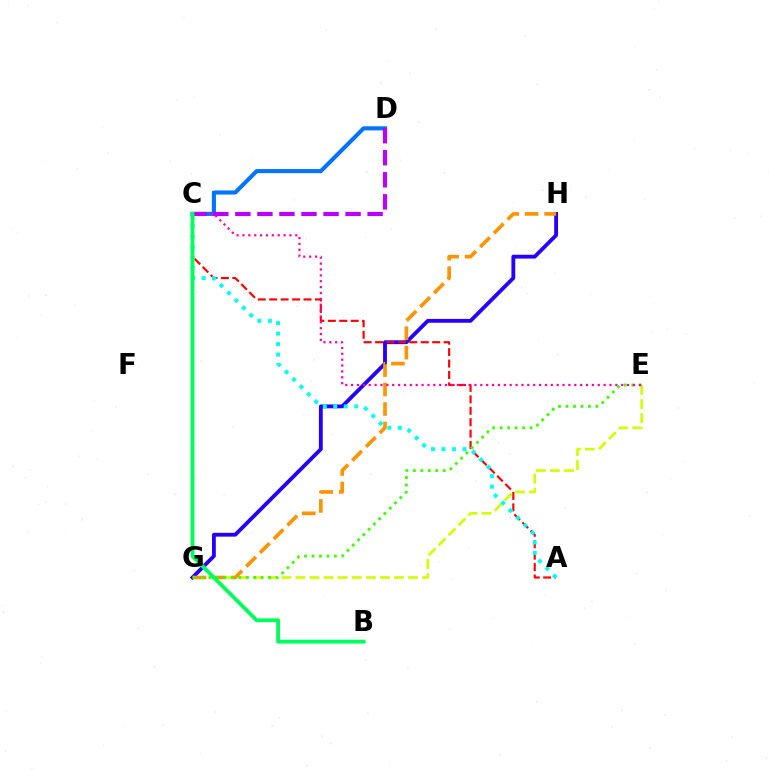{('G', 'H'): [{'color': '#2500ff', 'line_style': 'solid', 'thickness': 2.75}, {'color': '#ff9400', 'line_style': 'dashed', 'thickness': 2.64}], ('A', 'C'): [{'color': '#ff0000', 'line_style': 'dashed', 'thickness': 1.55}, {'color': '#00fff6', 'line_style': 'dotted', 'thickness': 2.85}], ('C', 'D'): [{'color': '#0074ff', 'line_style': 'solid', 'thickness': 2.95}, {'color': '#b900ff', 'line_style': 'dashed', 'thickness': 2.99}], ('E', 'G'): [{'color': '#d1ff00', 'line_style': 'dashed', 'thickness': 1.91}, {'color': '#3dff00', 'line_style': 'dotted', 'thickness': 2.03}], ('C', 'E'): [{'color': '#ff00ac', 'line_style': 'dotted', 'thickness': 1.6}], ('B', 'C'): [{'color': '#00ff5c', 'line_style': 'solid', 'thickness': 2.77}]}